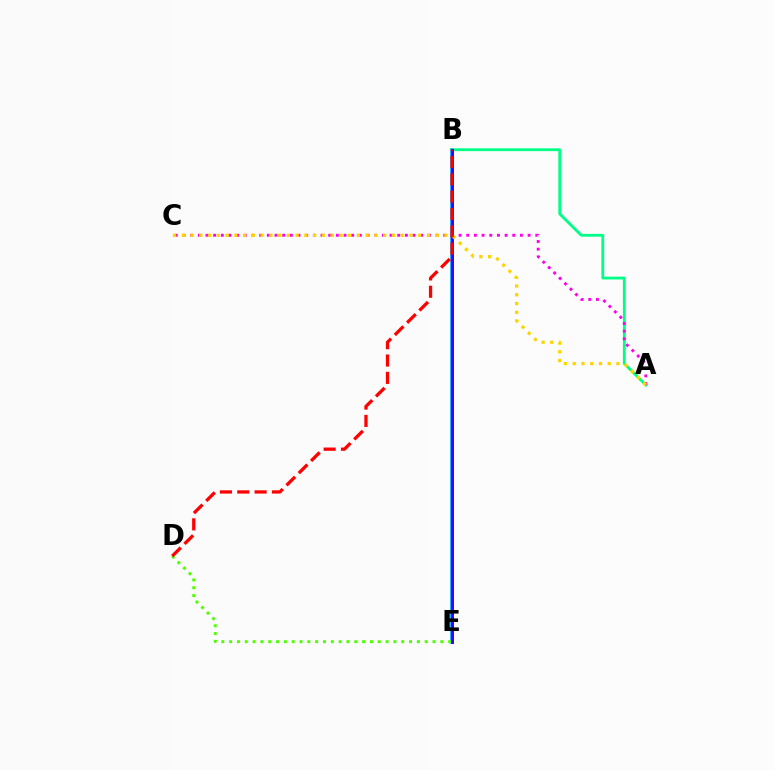{('B', 'E'): [{'color': '#009eff', 'line_style': 'solid', 'thickness': 2.63}, {'color': '#3700ff', 'line_style': 'solid', 'thickness': 2.11}], ('A', 'B'): [{'color': '#00ff86', 'line_style': 'solid', 'thickness': 2.03}], ('D', 'E'): [{'color': '#4fff00', 'line_style': 'dotted', 'thickness': 2.13}], ('A', 'C'): [{'color': '#ff00ed', 'line_style': 'dotted', 'thickness': 2.08}, {'color': '#ffd500', 'line_style': 'dotted', 'thickness': 2.38}], ('B', 'D'): [{'color': '#ff0000', 'line_style': 'dashed', 'thickness': 2.36}]}